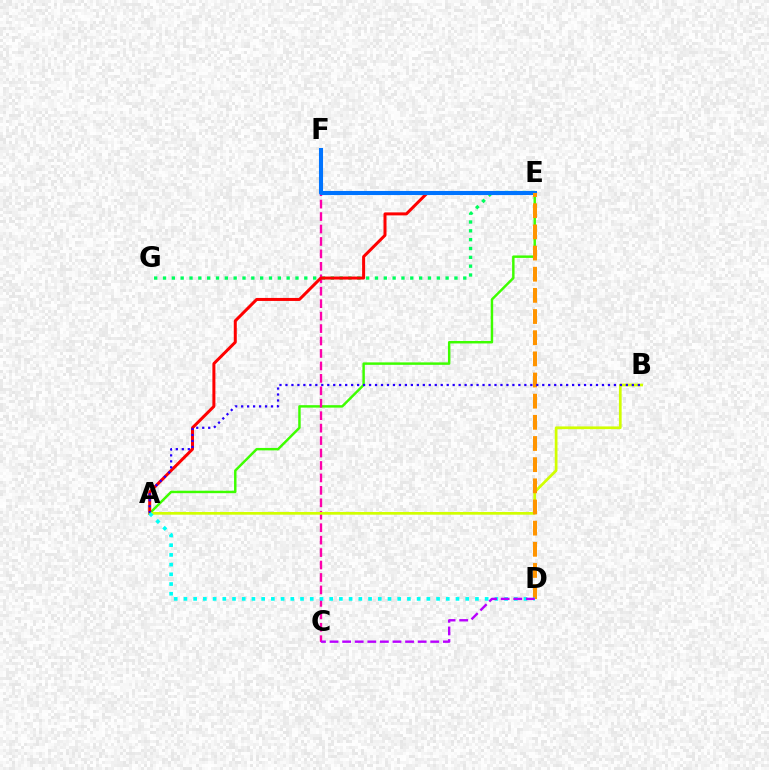{('E', 'G'): [{'color': '#00ff5c', 'line_style': 'dotted', 'thickness': 2.4}], ('A', 'E'): [{'color': '#3dff00', 'line_style': 'solid', 'thickness': 1.77}, {'color': '#ff0000', 'line_style': 'solid', 'thickness': 2.16}], ('C', 'F'): [{'color': '#ff00ac', 'line_style': 'dashed', 'thickness': 1.69}], ('A', 'B'): [{'color': '#d1ff00', 'line_style': 'solid', 'thickness': 1.96}, {'color': '#2500ff', 'line_style': 'dotted', 'thickness': 1.62}], ('E', 'F'): [{'color': '#0074ff', 'line_style': 'solid', 'thickness': 2.94}], ('D', 'E'): [{'color': '#ff9400', 'line_style': 'dashed', 'thickness': 2.87}], ('A', 'D'): [{'color': '#00fff6', 'line_style': 'dotted', 'thickness': 2.64}], ('C', 'D'): [{'color': '#b900ff', 'line_style': 'dashed', 'thickness': 1.71}]}